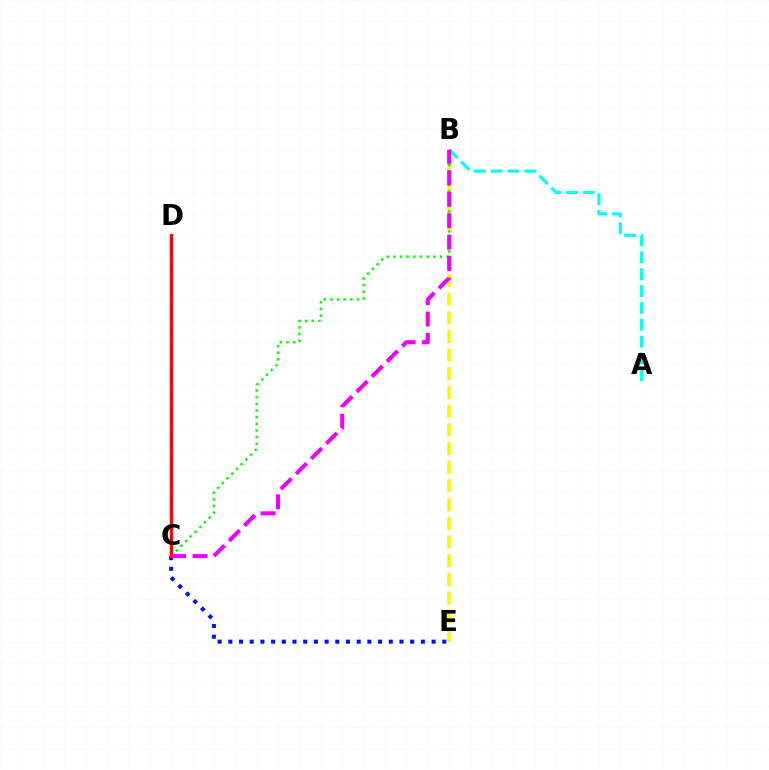{('C', 'E'): [{'color': '#0010ff', 'line_style': 'dotted', 'thickness': 2.91}], ('B', 'E'): [{'color': '#fcf500', 'line_style': 'dashed', 'thickness': 2.54}], ('B', 'C'): [{'color': '#08ff00', 'line_style': 'dotted', 'thickness': 1.81}, {'color': '#ee00ff', 'line_style': 'dashed', 'thickness': 2.91}], ('A', 'B'): [{'color': '#00fff6', 'line_style': 'dashed', 'thickness': 2.29}], ('C', 'D'): [{'color': '#ff0000', 'line_style': 'solid', 'thickness': 2.4}]}